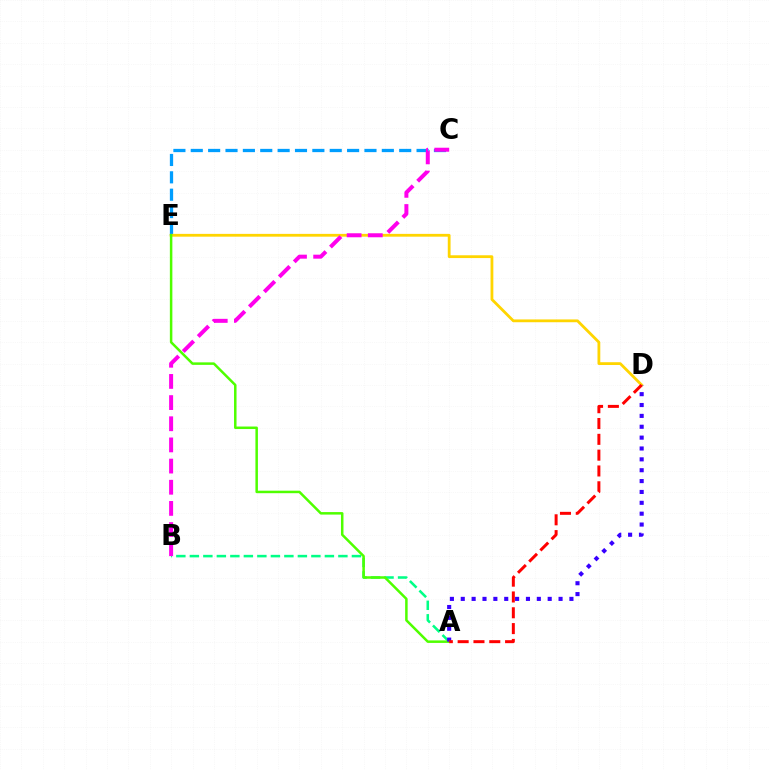{('A', 'B'): [{'color': '#00ff86', 'line_style': 'dashed', 'thickness': 1.83}], ('C', 'E'): [{'color': '#009eff', 'line_style': 'dashed', 'thickness': 2.36}], ('D', 'E'): [{'color': '#ffd500', 'line_style': 'solid', 'thickness': 2.01}], ('A', 'E'): [{'color': '#4fff00', 'line_style': 'solid', 'thickness': 1.8}], ('A', 'D'): [{'color': '#3700ff', 'line_style': 'dotted', 'thickness': 2.95}, {'color': '#ff0000', 'line_style': 'dashed', 'thickness': 2.15}], ('B', 'C'): [{'color': '#ff00ed', 'line_style': 'dashed', 'thickness': 2.88}]}